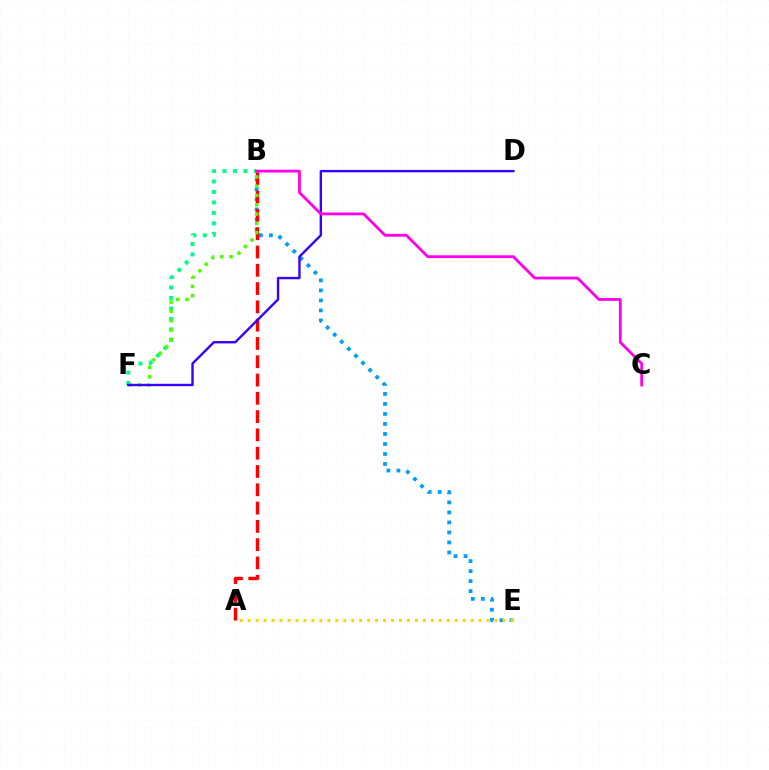{('B', 'E'): [{'color': '#009eff', 'line_style': 'dotted', 'thickness': 2.72}], ('B', 'F'): [{'color': '#00ff86', 'line_style': 'dotted', 'thickness': 2.85}, {'color': '#4fff00', 'line_style': 'dotted', 'thickness': 2.52}], ('A', 'B'): [{'color': '#ff0000', 'line_style': 'dashed', 'thickness': 2.48}], ('A', 'E'): [{'color': '#ffd500', 'line_style': 'dotted', 'thickness': 2.16}], ('D', 'F'): [{'color': '#3700ff', 'line_style': 'solid', 'thickness': 1.72}], ('B', 'C'): [{'color': '#ff00ed', 'line_style': 'solid', 'thickness': 2.01}]}